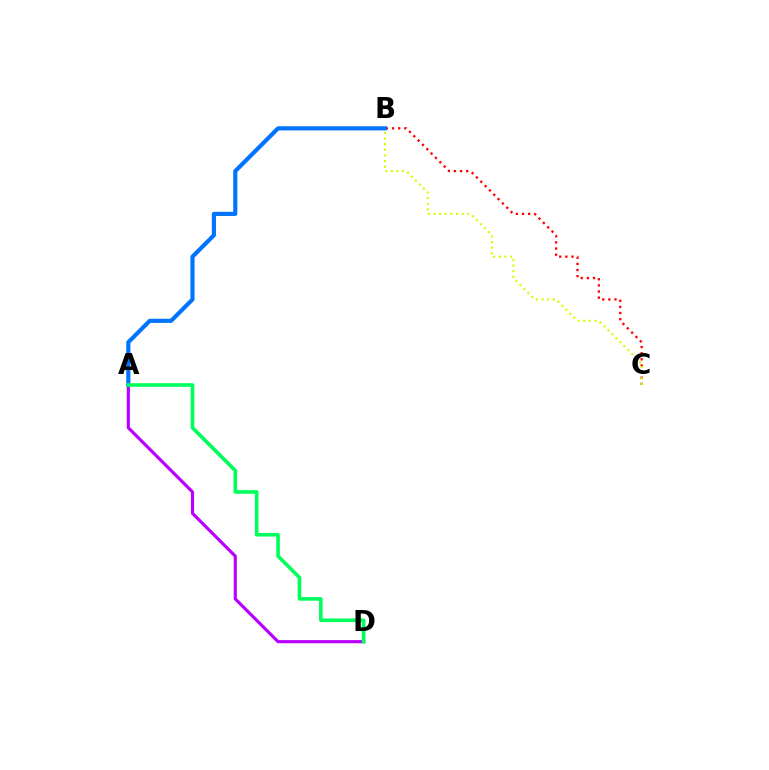{('B', 'C'): [{'color': '#ff0000', 'line_style': 'dotted', 'thickness': 1.66}, {'color': '#d1ff00', 'line_style': 'dotted', 'thickness': 1.53}], ('A', 'D'): [{'color': '#b900ff', 'line_style': 'solid', 'thickness': 2.27}, {'color': '#00ff5c', 'line_style': 'solid', 'thickness': 2.6}], ('A', 'B'): [{'color': '#0074ff', 'line_style': 'solid', 'thickness': 2.98}]}